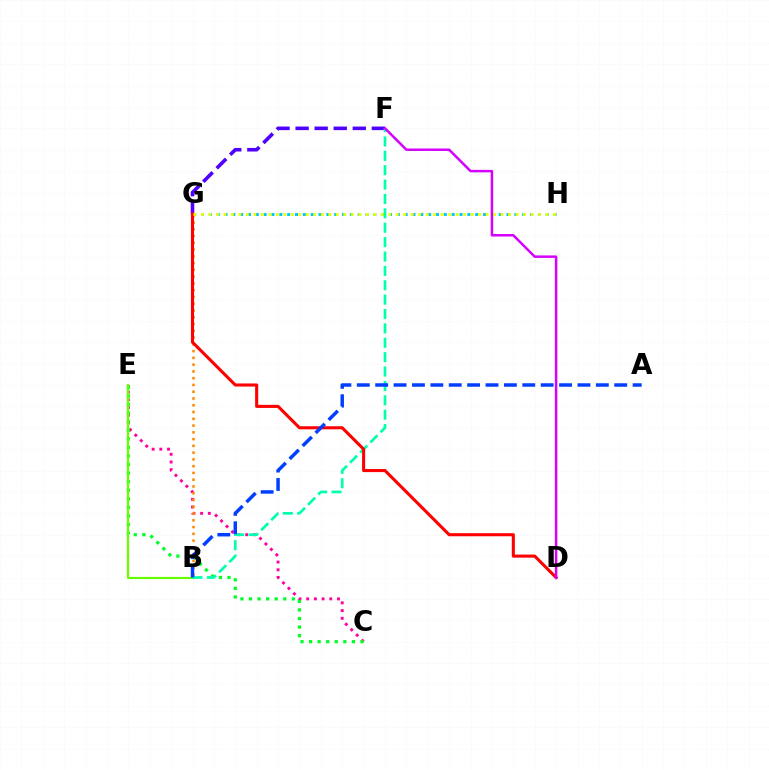{('C', 'E'): [{'color': '#ff00a0', 'line_style': 'dotted', 'thickness': 2.09}, {'color': '#00ff27', 'line_style': 'dotted', 'thickness': 2.33}], ('B', 'E'): [{'color': '#66ff00', 'line_style': 'solid', 'thickness': 1.56}], ('F', 'G'): [{'color': '#4f00ff', 'line_style': 'dashed', 'thickness': 2.59}], ('B', 'G'): [{'color': '#ff8800', 'line_style': 'dotted', 'thickness': 1.84}], ('G', 'H'): [{'color': '#00c7ff', 'line_style': 'dotted', 'thickness': 2.13}, {'color': '#eeff00', 'line_style': 'dotted', 'thickness': 2.04}], ('B', 'F'): [{'color': '#00ffaf', 'line_style': 'dashed', 'thickness': 1.95}], ('D', 'G'): [{'color': '#ff0000', 'line_style': 'solid', 'thickness': 2.22}], ('D', 'F'): [{'color': '#d600ff', 'line_style': 'solid', 'thickness': 1.79}], ('A', 'B'): [{'color': '#003fff', 'line_style': 'dashed', 'thickness': 2.5}]}